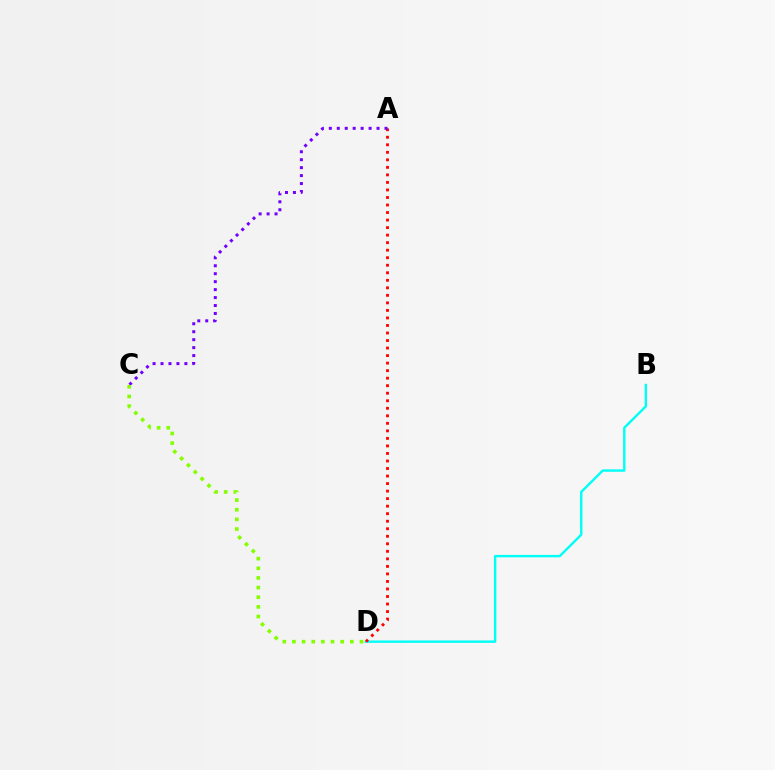{('B', 'D'): [{'color': '#00fff6', 'line_style': 'solid', 'thickness': 1.73}], ('A', 'D'): [{'color': '#ff0000', 'line_style': 'dotted', 'thickness': 2.05}], ('A', 'C'): [{'color': '#7200ff', 'line_style': 'dotted', 'thickness': 2.16}], ('C', 'D'): [{'color': '#84ff00', 'line_style': 'dotted', 'thickness': 2.62}]}